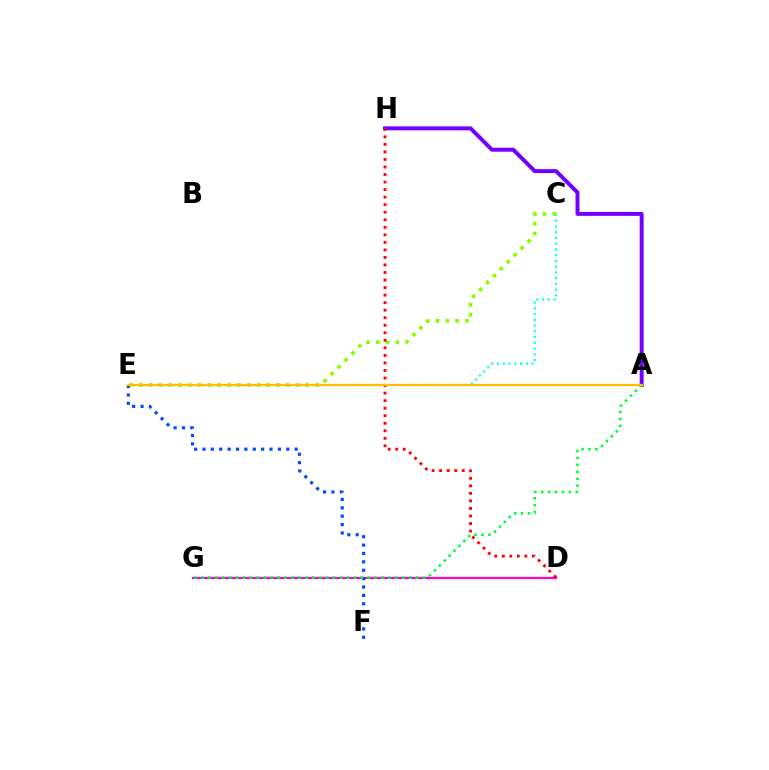{('C', 'E'): [{'color': '#84ff00', 'line_style': 'dotted', 'thickness': 2.66}, {'color': '#00fff6', 'line_style': 'dotted', 'thickness': 1.56}], ('A', 'H'): [{'color': '#7200ff', 'line_style': 'solid', 'thickness': 2.85}], ('D', 'G'): [{'color': '#ff00cf', 'line_style': 'solid', 'thickness': 1.61}], ('D', 'H'): [{'color': '#ff0000', 'line_style': 'dotted', 'thickness': 2.05}], ('E', 'F'): [{'color': '#004bff', 'line_style': 'dotted', 'thickness': 2.28}], ('A', 'G'): [{'color': '#00ff39', 'line_style': 'dotted', 'thickness': 1.88}], ('A', 'E'): [{'color': '#ffbd00', 'line_style': 'solid', 'thickness': 1.63}]}